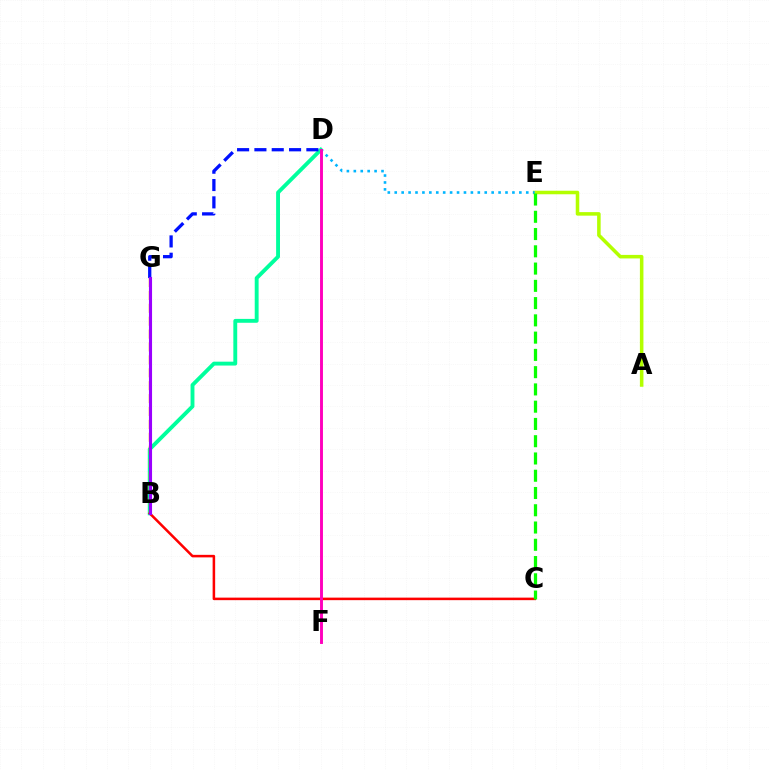{('B', 'D'): [{'color': '#00ff9d', 'line_style': 'solid', 'thickness': 2.79}], ('A', 'E'): [{'color': '#b3ff00', 'line_style': 'solid', 'thickness': 2.54}], ('D', 'E'): [{'color': '#00b5ff', 'line_style': 'dotted', 'thickness': 1.88}], ('B', 'C'): [{'color': '#ff0000', 'line_style': 'solid', 'thickness': 1.82}], ('B', 'G'): [{'color': '#ffa500', 'line_style': 'dashed', 'thickness': 1.75}, {'color': '#9b00ff', 'line_style': 'solid', 'thickness': 2.23}], ('D', 'G'): [{'color': '#0010ff', 'line_style': 'dashed', 'thickness': 2.35}], ('C', 'E'): [{'color': '#08ff00', 'line_style': 'dashed', 'thickness': 2.35}], ('D', 'F'): [{'color': '#ff00bd', 'line_style': 'solid', 'thickness': 2.1}]}